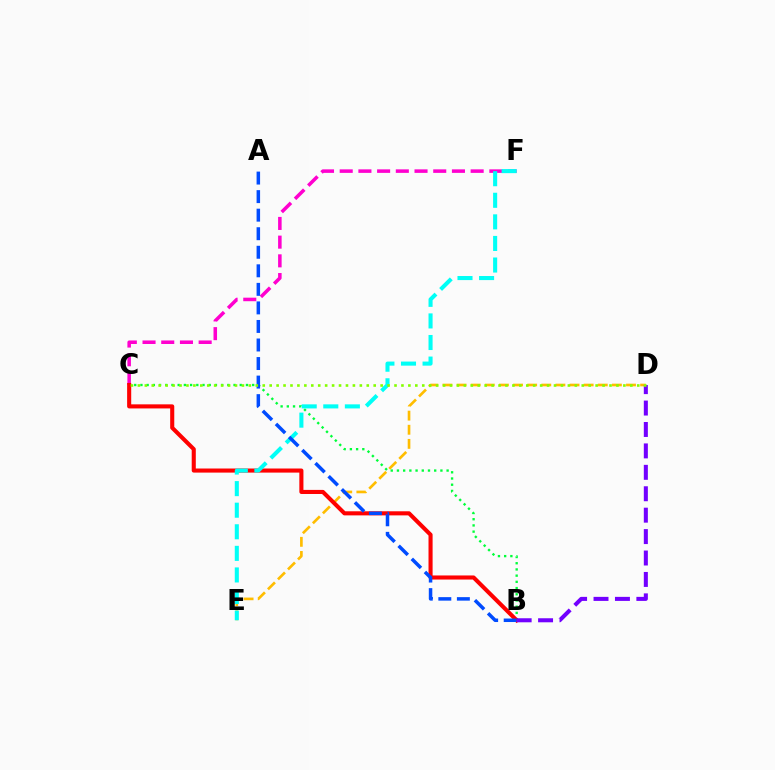{('C', 'F'): [{'color': '#ff00cf', 'line_style': 'dashed', 'thickness': 2.54}], ('B', 'C'): [{'color': '#00ff39', 'line_style': 'dotted', 'thickness': 1.69}, {'color': '#ff0000', 'line_style': 'solid', 'thickness': 2.94}], ('D', 'E'): [{'color': '#ffbd00', 'line_style': 'dashed', 'thickness': 1.92}], ('E', 'F'): [{'color': '#00fff6', 'line_style': 'dashed', 'thickness': 2.93}], ('A', 'B'): [{'color': '#004bff', 'line_style': 'dashed', 'thickness': 2.52}], ('B', 'D'): [{'color': '#7200ff', 'line_style': 'dashed', 'thickness': 2.91}], ('C', 'D'): [{'color': '#84ff00', 'line_style': 'dotted', 'thickness': 1.88}]}